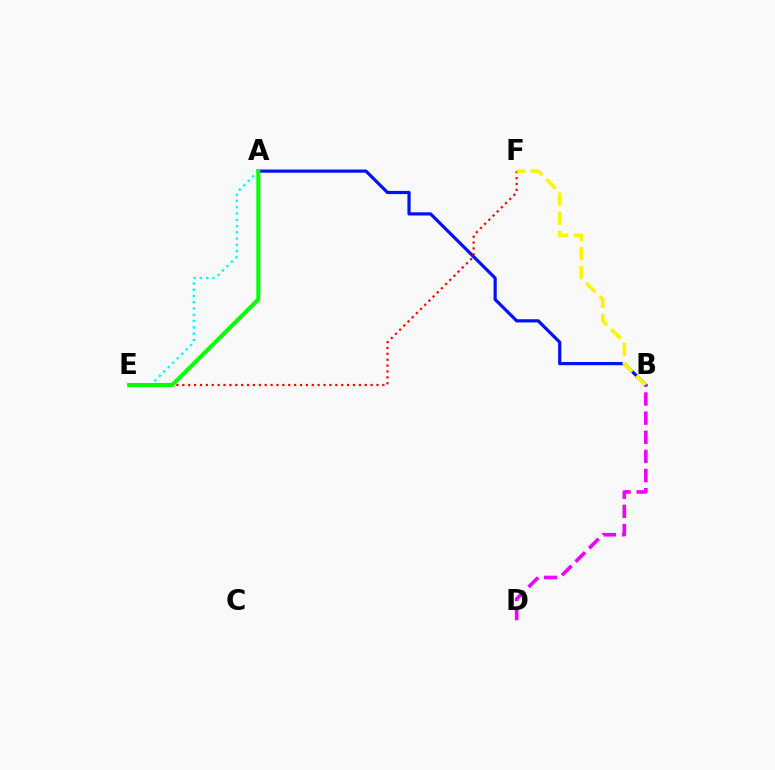{('A', 'B'): [{'color': '#0010ff', 'line_style': 'solid', 'thickness': 2.3}], ('A', 'E'): [{'color': '#00fff6', 'line_style': 'dotted', 'thickness': 1.7}, {'color': '#08ff00', 'line_style': 'solid', 'thickness': 2.93}], ('E', 'F'): [{'color': '#ff0000', 'line_style': 'dotted', 'thickness': 1.6}], ('B', 'F'): [{'color': '#fcf500', 'line_style': 'dashed', 'thickness': 2.58}], ('B', 'D'): [{'color': '#ee00ff', 'line_style': 'dashed', 'thickness': 2.6}]}